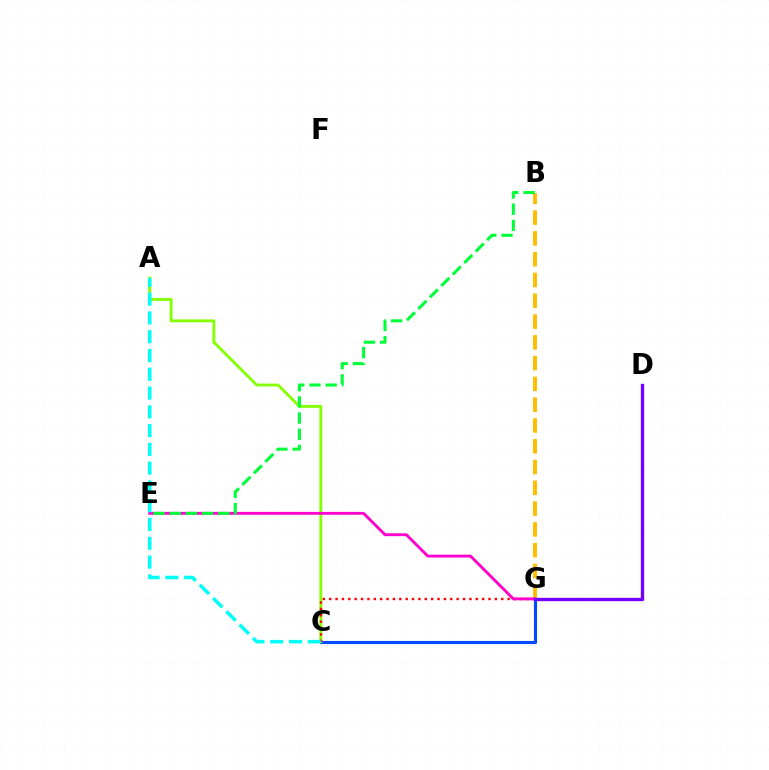{('C', 'G'): [{'color': '#004bff', 'line_style': 'solid', 'thickness': 2.23}, {'color': '#ff0000', 'line_style': 'dotted', 'thickness': 1.73}], ('B', 'G'): [{'color': '#ffbd00', 'line_style': 'dashed', 'thickness': 2.82}], ('A', 'C'): [{'color': '#84ff00', 'line_style': 'solid', 'thickness': 2.05}, {'color': '#00fff6', 'line_style': 'dashed', 'thickness': 2.55}], ('E', 'G'): [{'color': '#ff00cf', 'line_style': 'solid', 'thickness': 2.07}], ('B', 'E'): [{'color': '#00ff39', 'line_style': 'dashed', 'thickness': 2.2}], ('D', 'G'): [{'color': '#7200ff', 'line_style': 'solid', 'thickness': 2.42}]}